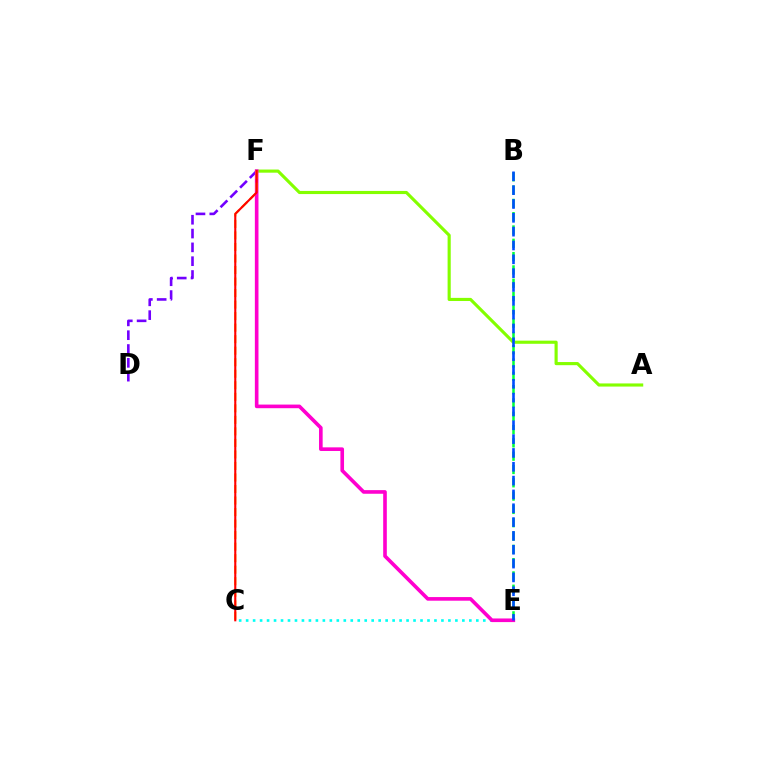{('A', 'F'): [{'color': '#84ff00', 'line_style': 'solid', 'thickness': 2.26}], ('D', 'F'): [{'color': '#7200ff', 'line_style': 'dashed', 'thickness': 1.88}], ('B', 'E'): [{'color': '#00ff39', 'line_style': 'dashed', 'thickness': 1.81}, {'color': '#004bff', 'line_style': 'dashed', 'thickness': 1.88}], ('C', 'E'): [{'color': '#00fff6', 'line_style': 'dotted', 'thickness': 1.9}], ('E', 'F'): [{'color': '#ff00cf', 'line_style': 'solid', 'thickness': 2.61}], ('C', 'F'): [{'color': '#ffbd00', 'line_style': 'dashed', 'thickness': 1.57}, {'color': '#ff0000', 'line_style': 'solid', 'thickness': 1.51}]}